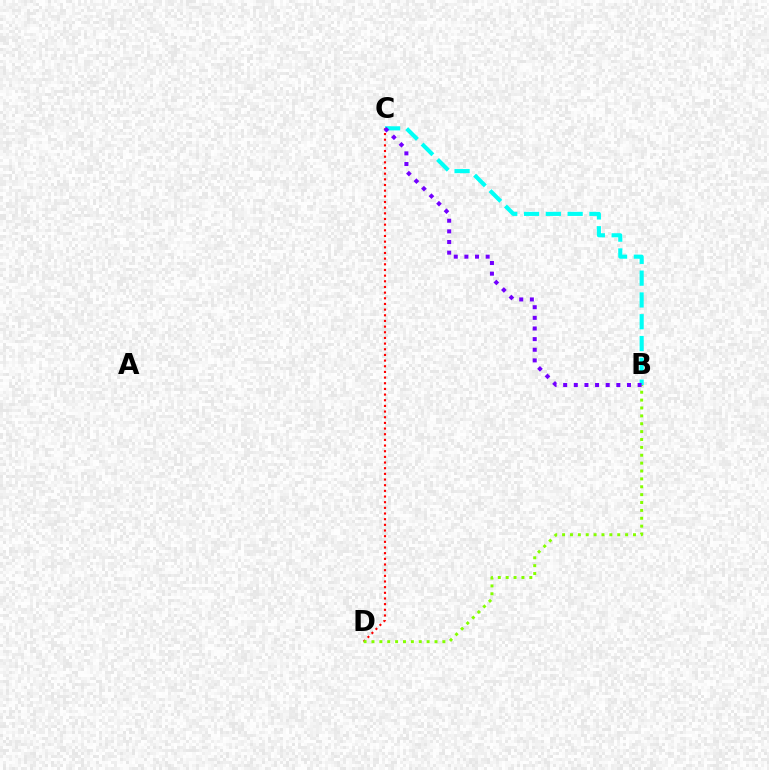{('C', 'D'): [{'color': '#ff0000', 'line_style': 'dotted', 'thickness': 1.54}], ('B', 'C'): [{'color': '#00fff6', 'line_style': 'dashed', 'thickness': 2.96}, {'color': '#7200ff', 'line_style': 'dotted', 'thickness': 2.89}], ('B', 'D'): [{'color': '#84ff00', 'line_style': 'dotted', 'thickness': 2.14}]}